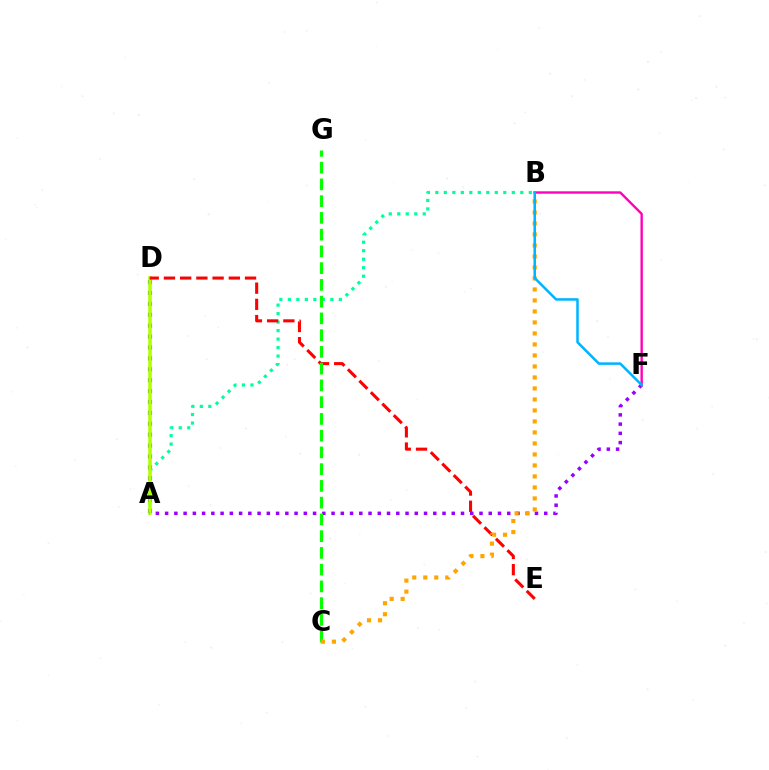{('A', 'B'): [{'color': '#00ff9d', 'line_style': 'dotted', 'thickness': 2.31}], ('B', 'F'): [{'color': '#ff00bd', 'line_style': 'solid', 'thickness': 1.72}, {'color': '#00b5ff', 'line_style': 'solid', 'thickness': 1.82}], ('A', 'D'): [{'color': '#0010ff', 'line_style': 'dotted', 'thickness': 2.96}, {'color': '#b3ff00', 'line_style': 'solid', 'thickness': 2.59}], ('D', 'E'): [{'color': '#ff0000', 'line_style': 'dashed', 'thickness': 2.2}], ('A', 'F'): [{'color': '#9b00ff', 'line_style': 'dotted', 'thickness': 2.51}], ('C', 'G'): [{'color': '#08ff00', 'line_style': 'dashed', 'thickness': 2.28}], ('B', 'C'): [{'color': '#ffa500', 'line_style': 'dotted', 'thickness': 2.99}]}